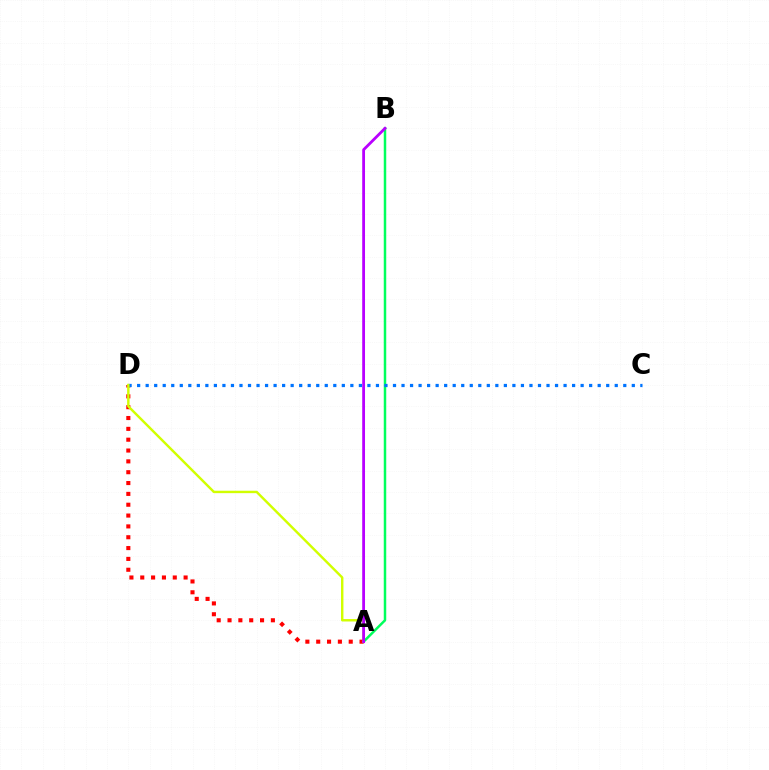{('A', 'D'): [{'color': '#ff0000', 'line_style': 'dotted', 'thickness': 2.94}, {'color': '#d1ff00', 'line_style': 'solid', 'thickness': 1.74}], ('A', 'B'): [{'color': '#00ff5c', 'line_style': 'solid', 'thickness': 1.79}, {'color': '#b900ff', 'line_style': 'solid', 'thickness': 2.02}], ('C', 'D'): [{'color': '#0074ff', 'line_style': 'dotted', 'thickness': 2.32}]}